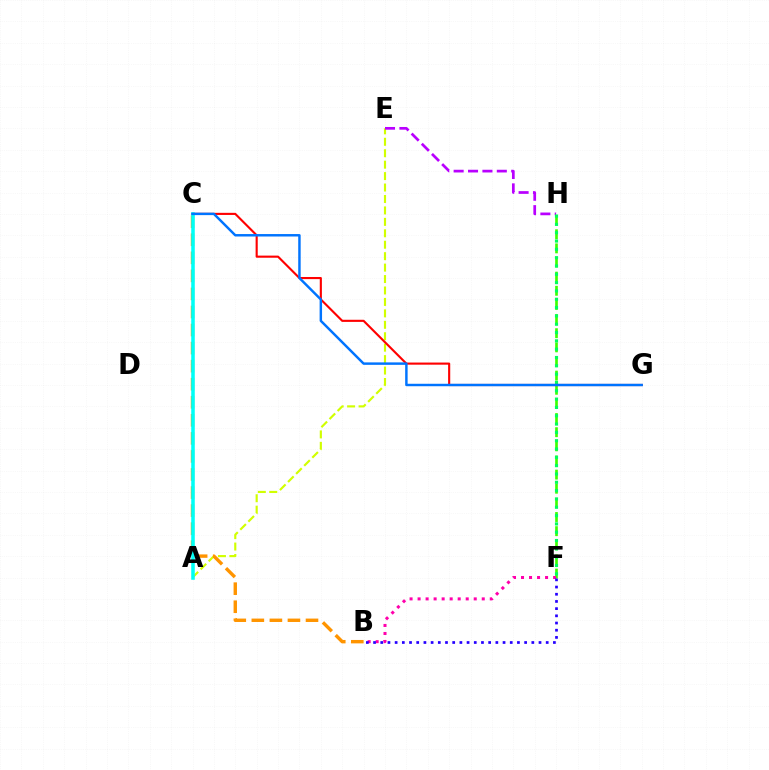{('A', 'E'): [{'color': '#d1ff00', 'line_style': 'dashed', 'thickness': 1.55}], ('F', 'H'): [{'color': '#3dff00', 'line_style': 'dashed', 'thickness': 1.92}, {'color': '#00ff5c', 'line_style': 'dotted', 'thickness': 2.26}], ('E', 'H'): [{'color': '#b900ff', 'line_style': 'dashed', 'thickness': 1.95}], ('B', 'C'): [{'color': '#ff9400', 'line_style': 'dashed', 'thickness': 2.45}], ('C', 'G'): [{'color': '#ff0000', 'line_style': 'solid', 'thickness': 1.53}, {'color': '#0074ff', 'line_style': 'solid', 'thickness': 1.77}], ('A', 'C'): [{'color': '#00fff6', 'line_style': 'solid', 'thickness': 2.55}], ('B', 'F'): [{'color': '#ff00ac', 'line_style': 'dotted', 'thickness': 2.18}, {'color': '#2500ff', 'line_style': 'dotted', 'thickness': 1.95}]}